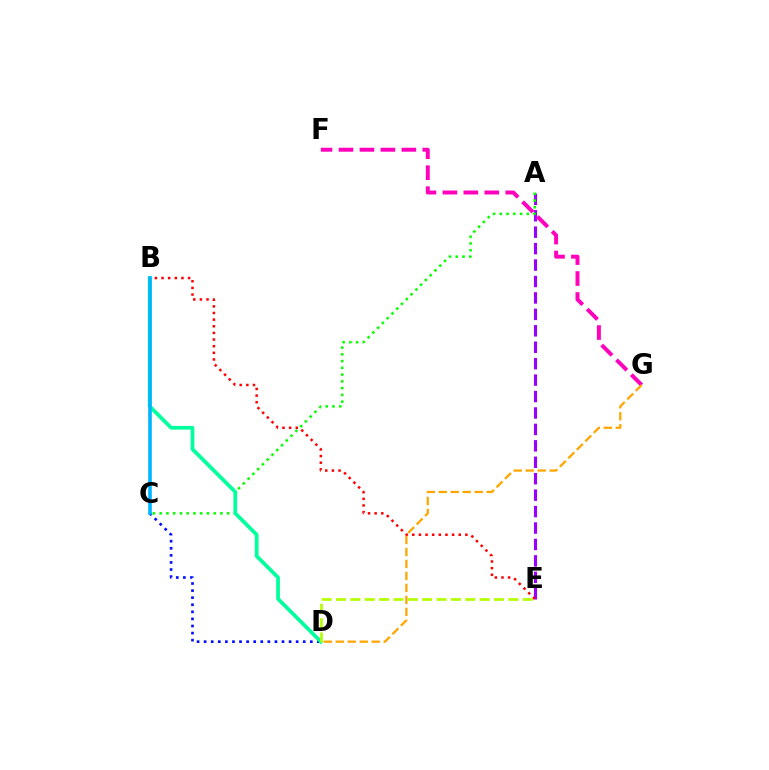{('A', 'E'): [{'color': '#9b00ff', 'line_style': 'dashed', 'thickness': 2.23}], ('C', 'D'): [{'color': '#0010ff', 'line_style': 'dotted', 'thickness': 1.92}], ('A', 'C'): [{'color': '#08ff00', 'line_style': 'dotted', 'thickness': 1.84}], ('B', 'D'): [{'color': '#00ff9d', 'line_style': 'solid', 'thickness': 2.68}], ('F', 'G'): [{'color': '#ff00bd', 'line_style': 'dashed', 'thickness': 2.85}], ('B', 'E'): [{'color': '#ff0000', 'line_style': 'dotted', 'thickness': 1.8}], ('D', 'G'): [{'color': '#ffa500', 'line_style': 'dashed', 'thickness': 1.63}], ('D', 'E'): [{'color': '#b3ff00', 'line_style': 'dashed', 'thickness': 1.95}], ('B', 'C'): [{'color': '#00b5ff', 'line_style': 'solid', 'thickness': 2.59}]}